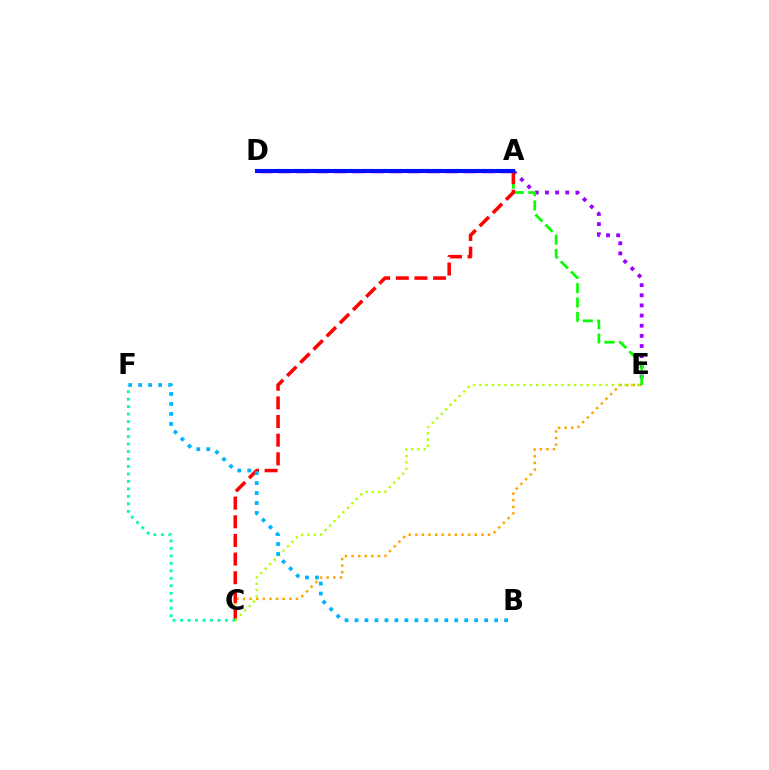{('C', 'E'): [{'color': '#ffa500', 'line_style': 'dotted', 'thickness': 1.79}, {'color': '#b3ff00', 'line_style': 'dotted', 'thickness': 1.72}], ('A', 'E'): [{'color': '#9b00ff', 'line_style': 'dotted', 'thickness': 2.76}], ('D', 'E'): [{'color': '#08ff00', 'line_style': 'dashed', 'thickness': 1.95}], ('A', 'D'): [{'color': '#ff00bd', 'line_style': 'dashed', 'thickness': 2.52}, {'color': '#0010ff', 'line_style': 'solid', 'thickness': 2.95}], ('A', 'C'): [{'color': '#ff0000', 'line_style': 'dashed', 'thickness': 2.53}], ('C', 'F'): [{'color': '#00ff9d', 'line_style': 'dotted', 'thickness': 2.03}], ('B', 'F'): [{'color': '#00b5ff', 'line_style': 'dotted', 'thickness': 2.71}]}